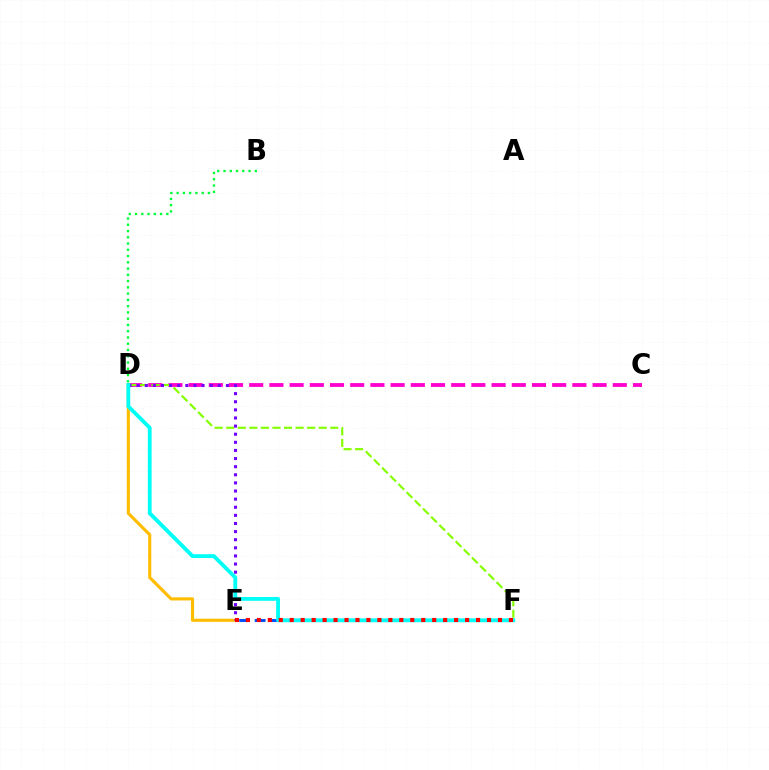{('B', 'D'): [{'color': '#00ff39', 'line_style': 'dotted', 'thickness': 1.7}], ('D', 'E'): [{'color': '#ffbd00', 'line_style': 'solid', 'thickness': 2.26}, {'color': '#7200ff', 'line_style': 'dotted', 'thickness': 2.2}], ('C', 'D'): [{'color': '#ff00cf', 'line_style': 'dashed', 'thickness': 2.74}], ('E', 'F'): [{'color': '#004bff', 'line_style': 'dashed', 'thickness': 2.11}, {'color': '#ff0000', 'line_style': 'dotted', 'thickness': 2.98}], ('D', 'F'): [{'color': '#84ff00', 'line_style': 'dashed', 'thickness': 1.57}, {'color': '#00fff6', 'line_style': 'solid', 'thickness': 2.75}]}